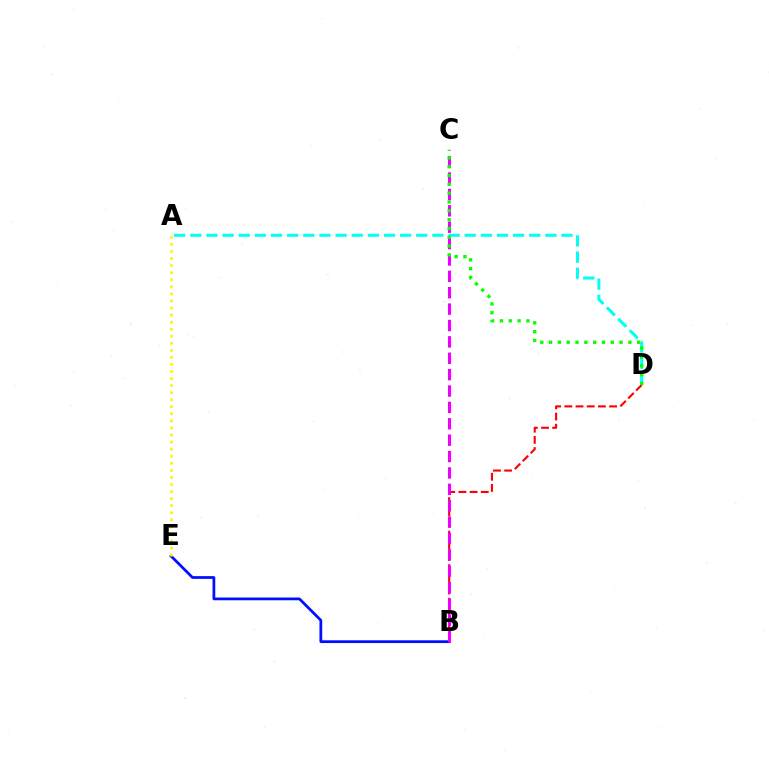{('B', 'E'): [{'color': '#0010ff', 'line_style': 'solid', 'thickness': 1.99}], ('B', 'D'): [{'color': '#ff0000', 'line_style': 'dashed', 'thickness': 1.52}], ('A', 'E'): [{'color': '#fcf500', 'line_style': 'dotted', 'thickness': 1.92}], ('B', 'C'): [{'color': '#ee00ff', 'line_style': 'dashed', 'thickness': 2.23}], ('A', 'D'): [{'color': '#00fff6', 'line_style': 'dashed', 'thickness': 2.19}], ('C', 'D'): [{'color': '#08ff00', 'line_style': 'dotted', 'thickness': 2.39}]}